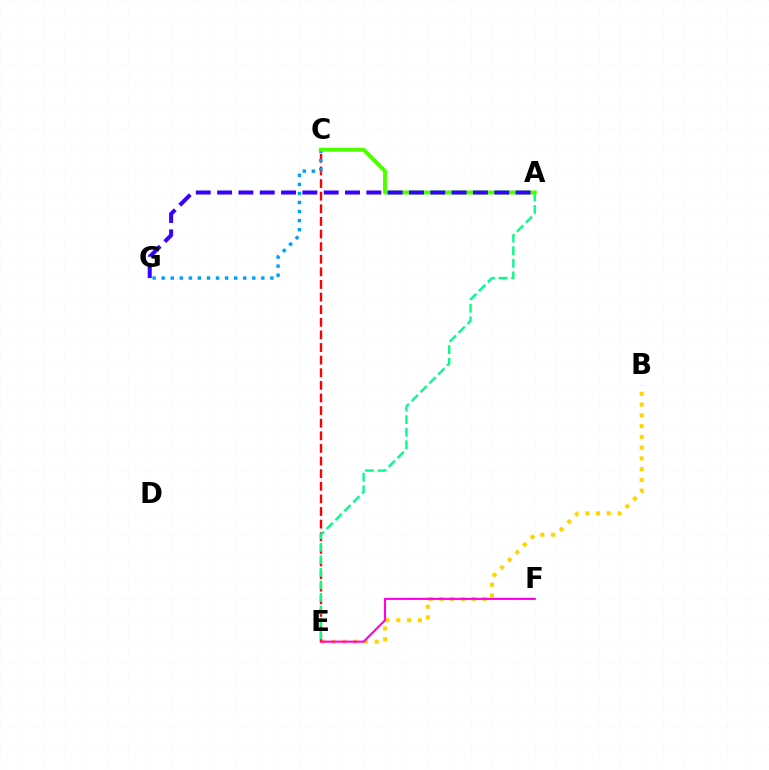{('B', 'E'): [{'color': '#ffd500', 'line_style': 'dotted', 'thickness': 2.92}], ('C', 'E'): [{'color': '#ff0000', 'line_style': 'dashed', 'thickness': 1.71}], ('C', 'G'): [{'color': '#009eff', 'line_style': 'dotted', 'thickness': 2.46}], ('E', 'F'): [{'color': '#ff00ed', 'line_style': 'solid', 'thickness': 1.52}], ('A', 'E'): [{'color': '#00ff86', 'line_style': 'dashed', 'thickness': 1.7}], ('A', 'C'): [{'color': '#4fff00', 'line_style': 'solid', 'thickness': 2.84}], ('A', 'G'): [{'color': '#3700ff', 'line_style': 'dashed', 'thickness': 2.9}]}